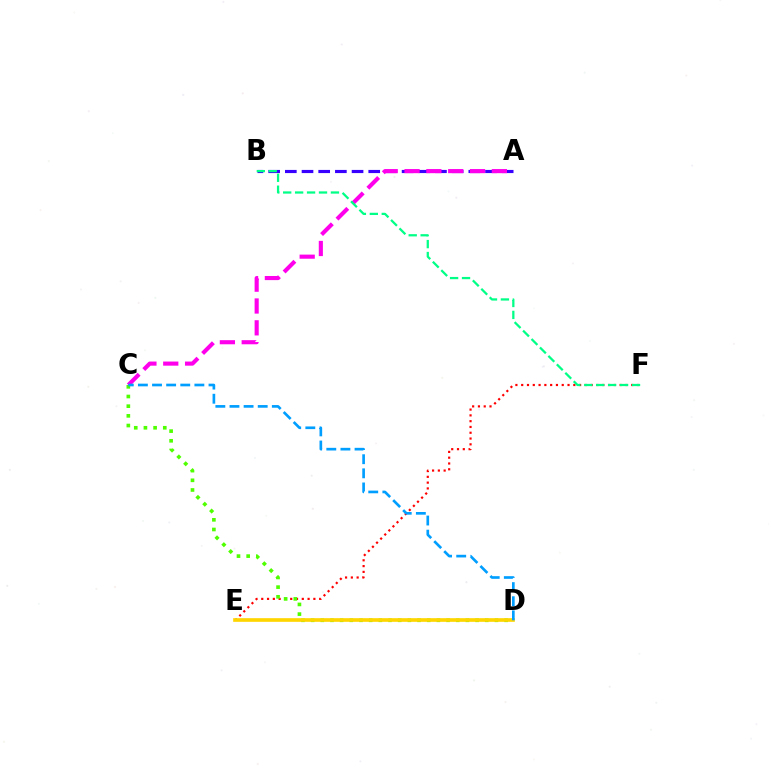{('E', 'F'): [{'color': '#ff0000', 'line_style': 'dotted', 'thickness': 1.57}], ('A', 'B'): [{'color': '#3700ff', 'line_style': 'dashed', 'thickness': 2.27}], ('C', 'D'): [{'color': '#4fff00', 'line_style': 'dotted', 'thickness': 2.63}, {'color': '#009eff', 'line_style': 'dashed', 'thickness': 1.92}], ('A', 'C'): [{'color': '#ff00ed', 'line_style': 'dashed', 'thickness': 2.97}], ('B', 'F'): [{'color': '#00ff86', 'line_style': 'dashed', 'thickness': 1.62}], ('D', 'E'): [{'color': '#ffd500', 'line_style': 'solid', 'thickness': 2.64}]}